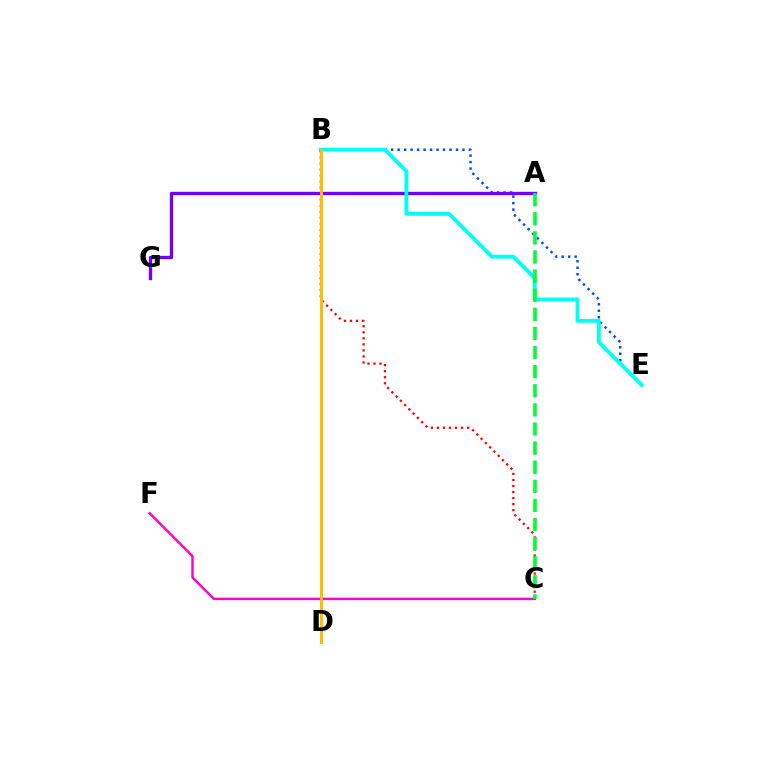{('C', 'F'): [{'color': '#ff00cf', 'line_style': 'solid', 'thickness': 1.77}], ('B', 'E'): [{'color': '#004bff', 'line_style': 'dotted', 'thickness': 1.76}, {'color': '#00fff6', 'line_style': 'solid', 'thickness': 2.75}], ('A', 'G'): [{'color': '#7200ff', 'line_style': 'solid', 'thickness': 2.4}], ('B', 'D'): [{'color': '#84ff00', 'line_style': 'solid', 'thickness': 1.52}, {'color': '#ffbd00', 'line_style': 'solid', 'thickness': 2.15}], ('B', 'C'): [{'color': '#ff0000', 'line_style': 'dotted', 'thickness': 1.64}], ('A', 'C'): [{'color': '#00ff39', 'line_style': 'dashed', 'thickness': 2.6}]}